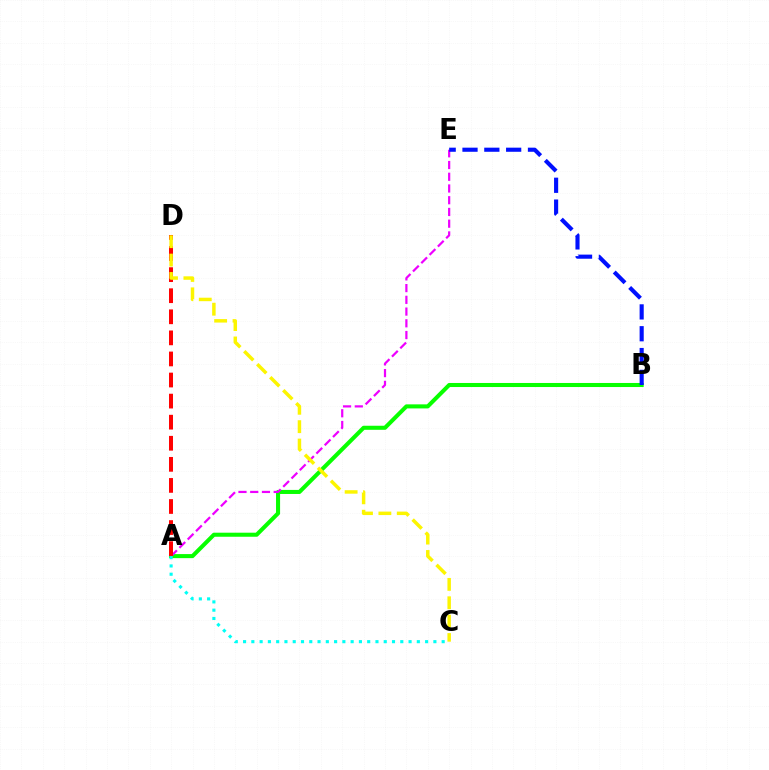{('A', 'B'): [{'color': '#08ff00', 'line_style': 'solid', 'thickness': 2.92}], ('A', 'E'): [{'color': '#ee00ff', 'line_style': 'dashed', 'thickness': 1.59}], ('A', 'D'): [{'color': '#ff0000', 'line_style': 'dashed', 'thickness': 2.86}], ('C', 'D'): [{'color': '#fcf500', 'line_style': 'dashed', 'thickness': 2.5}], ('A', 'C'): [{'color': '#00fff6', 'line_style': 'dotted', 'thickness': 2.25}], ('B', 'E'): [{'color': '#0010ff', 'line_style': 'dashed', 'thickness': 2.96}]}